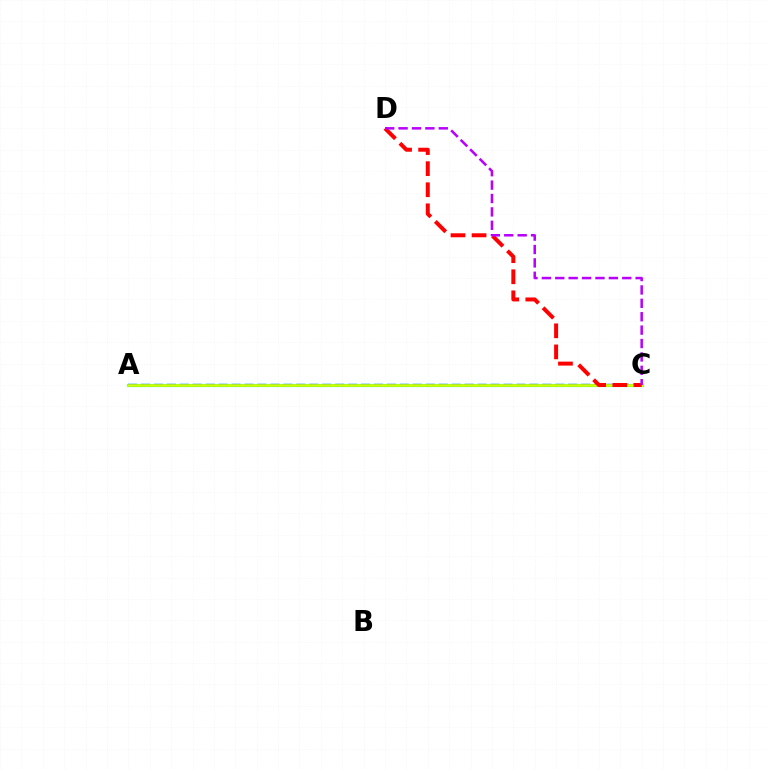{('A', 'C'): [{'color': '#00ff5c', 'line_style': 'solid', 'thickness': 2.25}, {'color': '#0074ff', 'line_style': 'dashed', 'thickness': 1.76}, {'color': '#d1ff00', 'line_style': 'solid', 'thickness': 1.89}], ('C', 'D'): [{'color': '#ff0000', 'line_style': 'dashed', 'thickness': 2.86}, {'color': '#b900ff', 'line_style': 'dashed', 'thickness': 1.82}]}